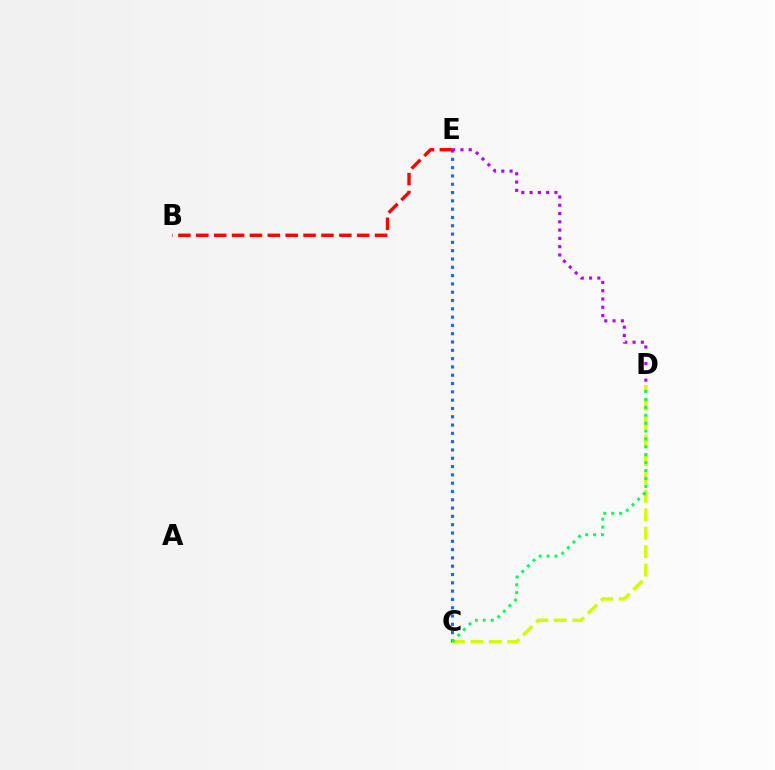{('C', 'E'): [{'color': '#0074ff', 'line_style': 'dotted', 'thickness': 2.26}], ('C', 'D'): [{'color': '#d1ff00', 'line_style': 'dashed', 'thickness': 2.5}, {'color': '#00ff5c', 'line_style': 'dotted', 'thickness': 2.15}], ('B', 'E'): [{'color': '#ff0000', 'line_style': 'dashed', 'thickness': 2.43}], ('D', 'E'): [{'color': '#b900ff', 'line_style': 'dotted', 'thickness': 2.25}]}